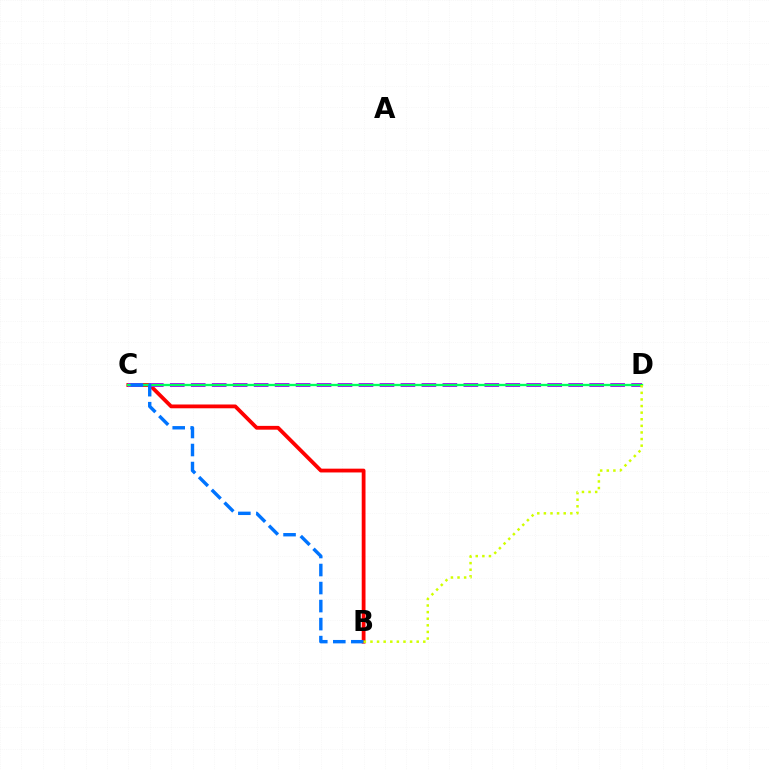{('B', 'C'): [{'color': '#ff0000', 'line_style': 'solid', 'thickness': 2.73}, {'color': '#0074ff', 'line_style': 'dashed', 'thickness': 2.45}], ('C', 'D'): [{'color': '#b900ff', 'line_style': 'dashed', 'thickness': 2.85}, {'color': '#00ff5c', 'line_style': 'solid', 'thickness': 1.67}], ('B', 'D'): [{'color': '#d1ff00', 'line_style': 'dotted', 'thickness': 1.79}]}